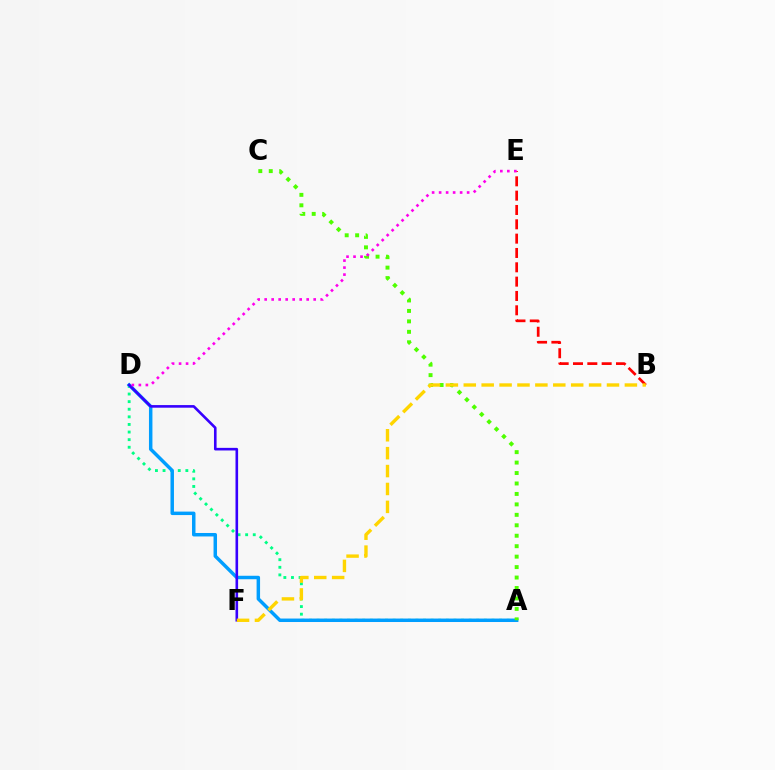{('A', 'D'): [{'color': '#00ff86', 'line_style': 'dotted', 'thickness': 2.07}, {'color': '#009eff', 'line_style': 'solid', 'thickness': 2.5}], ('A', 'C'): [{'color': '#4fff00', 'line_style': 'dotted', 'thickness': 2.84}], ('D', 'F'): [{'color': '#3700ff', 'line_style': 'solid', 'thickness': 1.88}], ('B', 'E'): [{'color': '#ff0000', 'line_style': 'dashed', 'thickness': 1.95}], ('B', 'F'): [{'color': '#ffd500', 'line_style': 'dashed', 'thickness': 2.43}], ('D', 'E'): [{'color': '#ff00ed', 'line_style': 'dotted', 'thickness': 1.9}]}